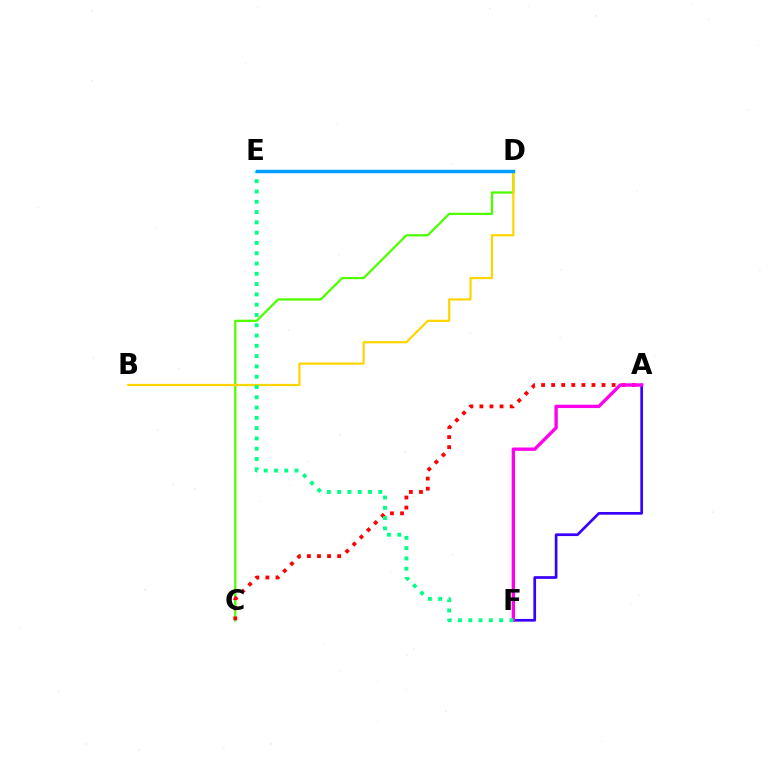{('A', 'F'): [{'color': '#3700ff', 'line_style': 'solid', 'thickness': 1.94}, {'color': '#ff00ed', 'line_style': 'solid', 'thickness': 2.41}], ('C', 'D'): [{'color': '#4fff00', 'line_style': 'solid', 'thickness': 1.63}], ('B', 'D'): [{'color': '#ffd500', 'line_style': 'solid', 'thickness': 1.6}], ('A', 'C'): [{'color': '#ff0000', 'line_style': 'dotted', 'thickness': 2.74}], ('E', 'F'): [{'color': '#00ff86', 'line_style': 'dotted', 'thickness': 2.8}], ('D', 'E'): [{'color': '#009eff', 'line_style': 'solid', 'thickness': 2.49}]}